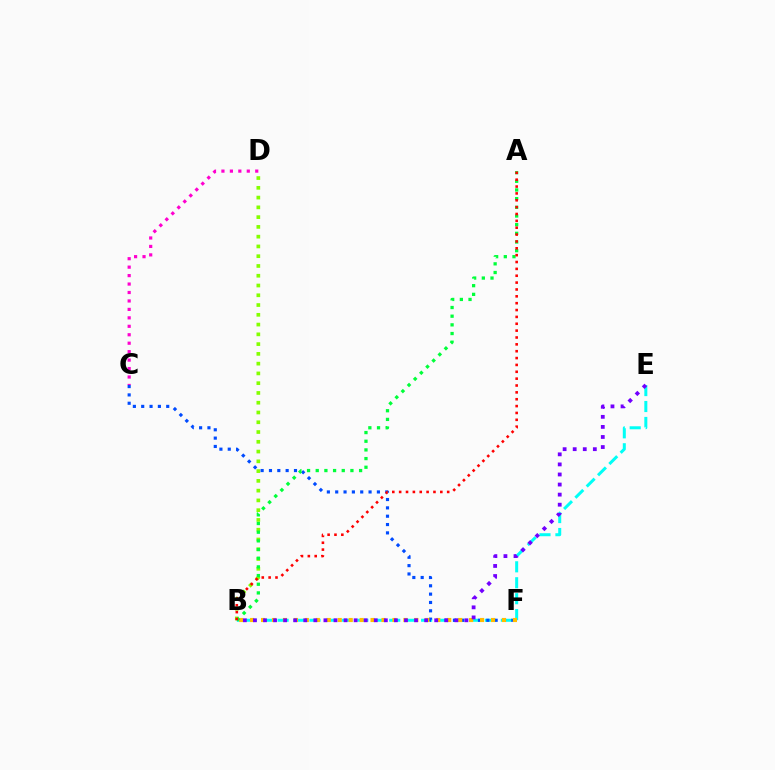{('C', 'D'): [{'color': '#ff00cf', 'line_style': 'dotted', 'thickness': 2.3}], ('B', 'D'): [{'color': '#84ff00', 'line_style': 'dotted', 'thickness': 2.65}], ('B', 'E'): [{'color': '#00fff6', 'line_style': 'dashed', 'thickness': 2.17}, {'color': '#7200ff', 'line_style': 'dotted', 'thickness': 2.74}], ('C', 'F'): [{'color': '#004bff', 'line_style': 'dotted', 'thickness': 2.27}], ('B', 'F'): [{'color': '#ffbd00', 'line_style': 'dotted', 'thickness': 2.98}], ('A', 'B'): [{'color': '#00ff39', 'line_style': 'dotted', 'thickness': 2.36}, {'color': '#ff0000', 'line_style': 'dotted', 'thickness': 1.86}]}